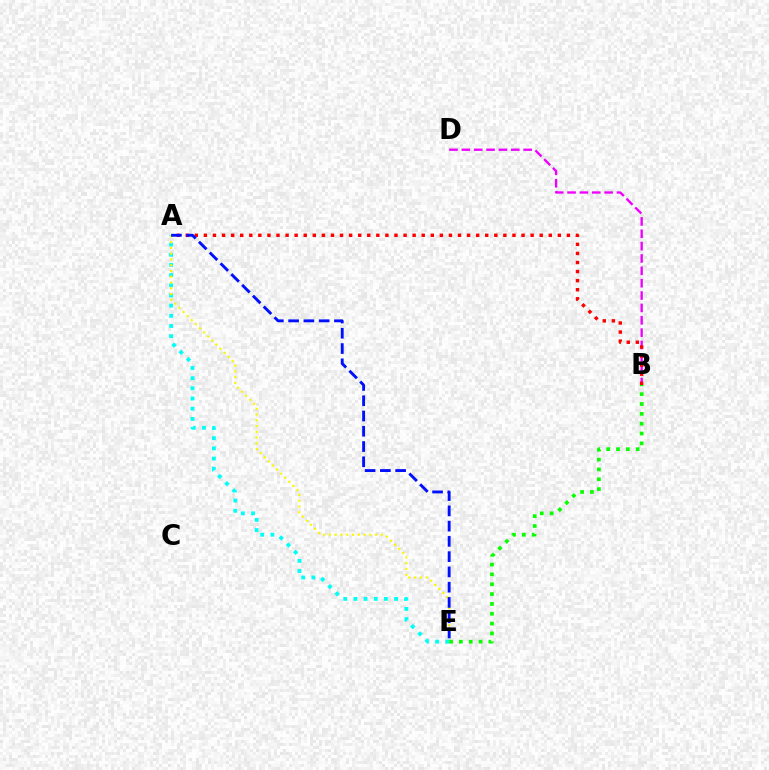{('A', 'E'): [{'color': '#00fff6', 'line_style': 'dotted', 'thickness': 2.77}, {'color': '#fcf500', 'line_style': 'dotted', 'thickness': 1.57}, {'color': '#0010ff', 'line_style': 'dashed', 'thickness': 2.07}], ('B', 'D'): [{'color': '#ee00ff', 'line_style': 'dashed', 'thickness': 1.68}], ('B', 'E'): [{'color': '#08ff00', 'line_style': 'dotted', 'thickness': 2.67}], ('A', 'B'): [{'color': '#ff0000', 'line_style': 'dotted', 'thickness': 2.47}]}